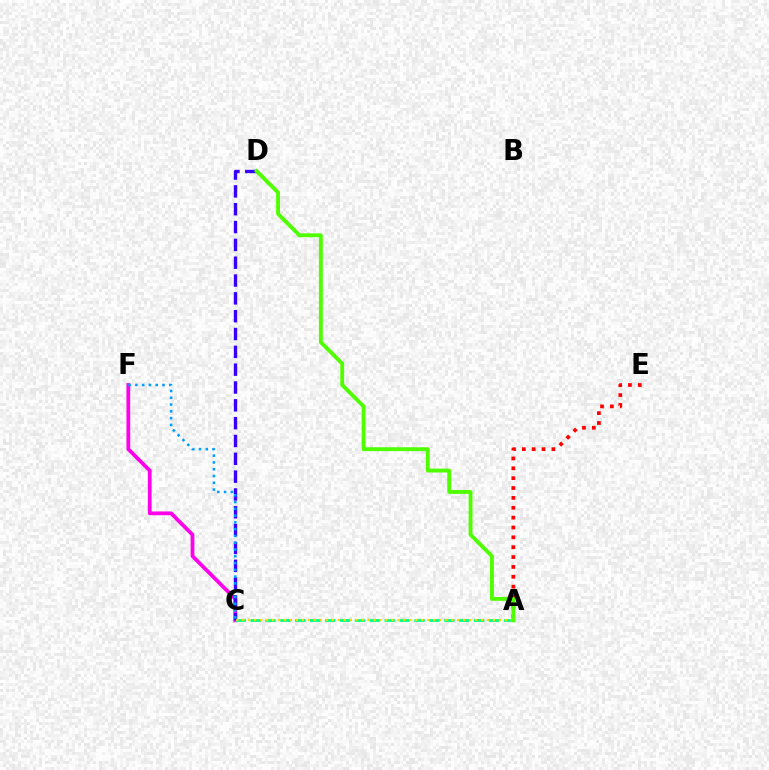{('C', 'F'): [{'color': '#ff00ed', 'line_style': 'solid', 'thickness': 2.71}, {'color': '#009eff', 'line_style': 'dotted', 'thickness': 1.84}], ('A', 'C'): [{'color': '#00ff86', 'line_style': 'dashed', 'thickness': 2.02}, {'color': '#ffd500', 'line_style': 'dotted', 'thickness': 1.62}], ('C', 'D'): [{'color': '#3700ff', 'line_style': 'dashed', 'thickness': 2.42}], ('A', 'E'): [{'color': '#ff0000', 'line_style': 'dotted', 'thickness': 2.68}], ('A', 'D'): [{'color': '#4fff00', 'line_style': 'solid', 'thickness': 2.79}]}